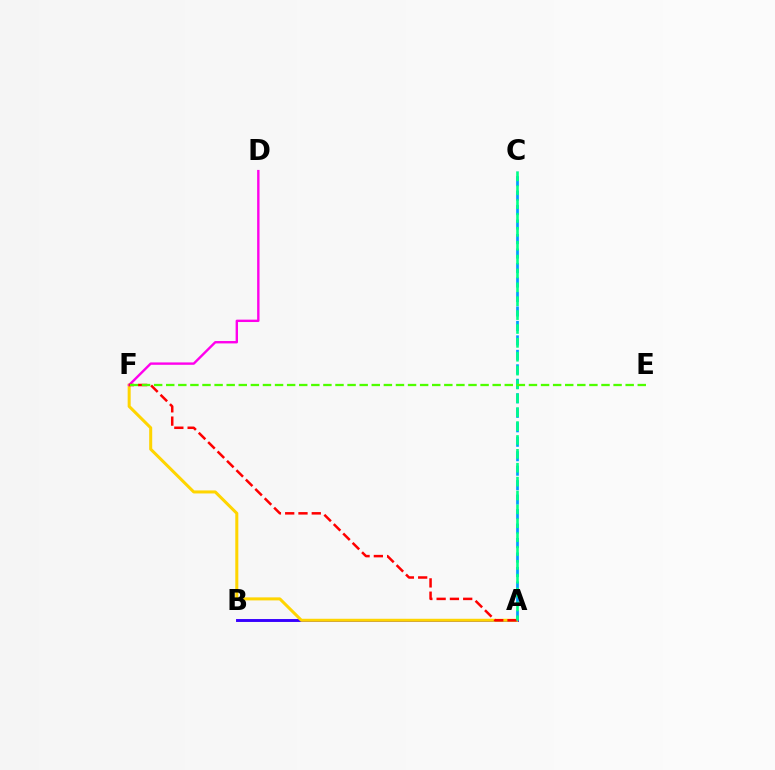{('A', 'B'): [{'color': '#3700ff', 'line_style': 'solid', 'thickness': 2.1}], ('A', 'F'): [{'color': '#ffd500', 'line_style': 'solid', 'thickness': 2.18}, {'color': '#ff0000', 'line_style': 'dashed', 'thickness': 1.8}], ('A', 'C'): [{'color': '#009eff', 'line_style': 'dashed', 'thickness': 1.97}, {'color': '#00ff86', 'line_style': 'dashed', 'thickness': 1.88}], ('D', 'F'): [{'color': '#ff00ed', 'line_style': 'solid', 'thickness': 1.72}], ('E', 'F'): [{'color': '#4fff00', 'line_style': 'dashed', 'thickness': 1.64}]}